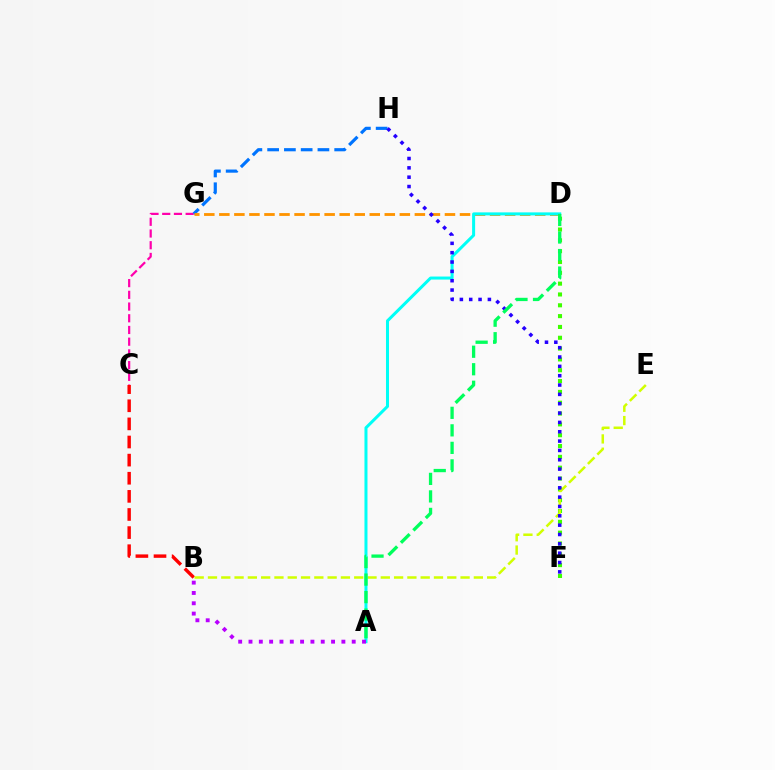{('D', 'F'): [{'color': '#3dff00', 'line_style': 'dotted', 'thickness': 2.94}], ('C', 'G'): [{'color': '#ff00ac', 'line_style': 'dashed', 'thickness': 1.59}], ('G', 'H'): [{'color': '#0074ff', 'line_style': 'dashed', 'thickness': 2.28}], ('B', 'C'): [{'color': '#ff0000', 'line_style': 'dashed', 'thickness': 2.46}], ('B', 'E'): [{'color': '#d1ff00', 'line_style': 'dashed', 'thickness': 1.81}], ('D', 'G'): [{'color': '#ff9400', 'line_style': 'dashed', 'thickness': 2.04}], ('A', 'D'): [{'color': '#00fff6', 'line_style': 'solid', 'thickness': 2.17}, {'color': '#00ff5c', 'line_style': 'dashed', 'thickness': 2.38}], ('F', 'H'): [{'color': '#2500ff', 'line_style': 'dotted', 'thickness': 2.54}], ('A', 'B'): [{'color': '#b900ff', 'line_style': 'dotted', 'thickness': 2.8}]}